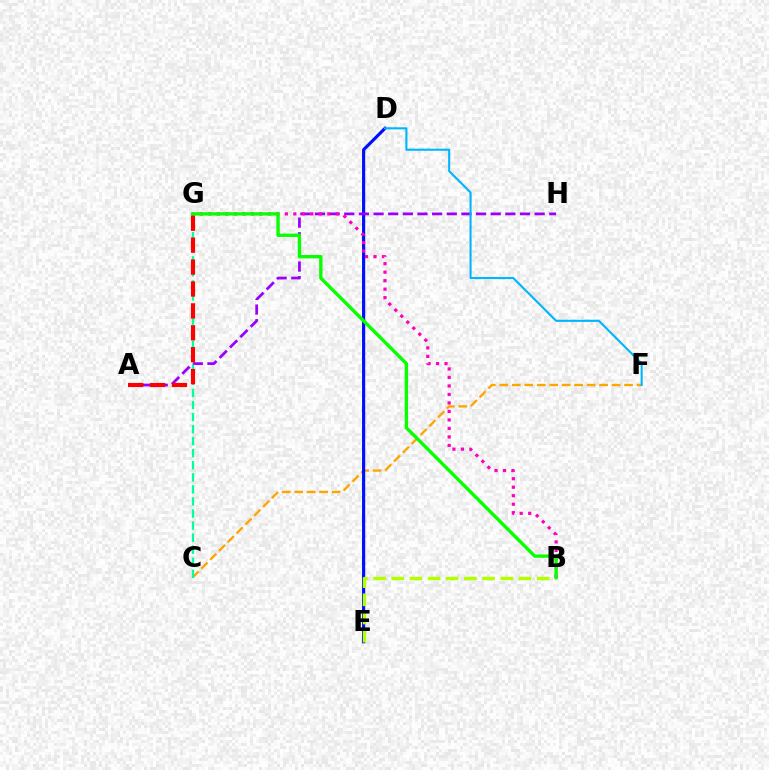{('C', 'F'): [{'color': '#ffa500', 'line_style': 'dashed', 'thickness': 1.69}], ('D', 'E'): [{'color': '#0010ff', 'line_style': 'solid', 'thickness': 2.28}], ('A', 'H'): [{'color': '#9b00ff', 'line_style': 'dashed', 'thickness': 1.99}], ('B', 'G'): [{'color': '#ff00bd', 'line_style': 'dotted', 'thickness': 2.31}, {'color': '#08ff00', 'line_style': 'solid', 'thickness': 2.42}], ('B', 'E'): [{'color': '#b3ff00', 'line_style': 'dashed', 'thickness': 2.47}], ('C', 'G'): [{'color': '#00ff9d', 'line_style': 'dashed', 'thickness': 1.64}], ('D', 'F'): [{'color': '#00b5ff', 'line_style': 'solid', 'thickness': 1.51}], ('A', 'G'): [{'color': '#ff0000', 'line_style': 'dashed', 'thickness': 2.98}]}